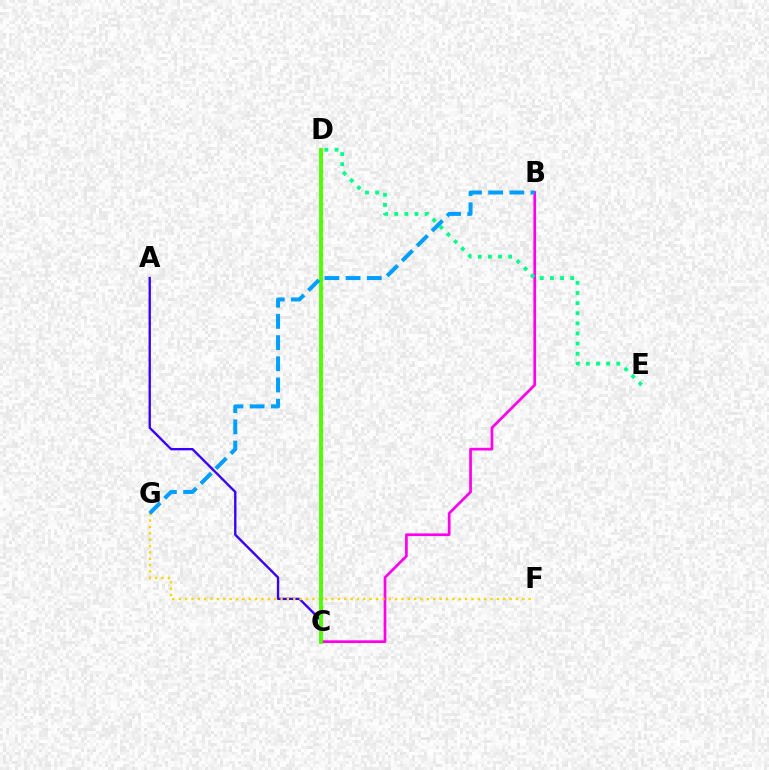{('B', 'C'): [{'color': '#ff00ed', 'line_style': 'solid', 'thickness': 1.95}], ('C', 'D'): [{'color': '#ff0000', 'line_style': 'dotted', 'thickness': 2.28}, {'color': '#4fff00', 'line_style': 'solid', 'thickness': 2.78}], ('A', 'C'): [{'color': '#3700ff', 'line_style': 'solid', 'thickness': 1.7}], ('D', 'E'): [{'color': '#00ff86', 'line_style': 'dotted', 'thickness': 2.75}], ('F', 'G'): [{'color': '#ffd500', 'line_style': 'dotted', 'thickness': 1.73}], ('B', 'G'): [{'color': '#009eff', 'line_style': 'dashed', 'thickness': 2.88}]}